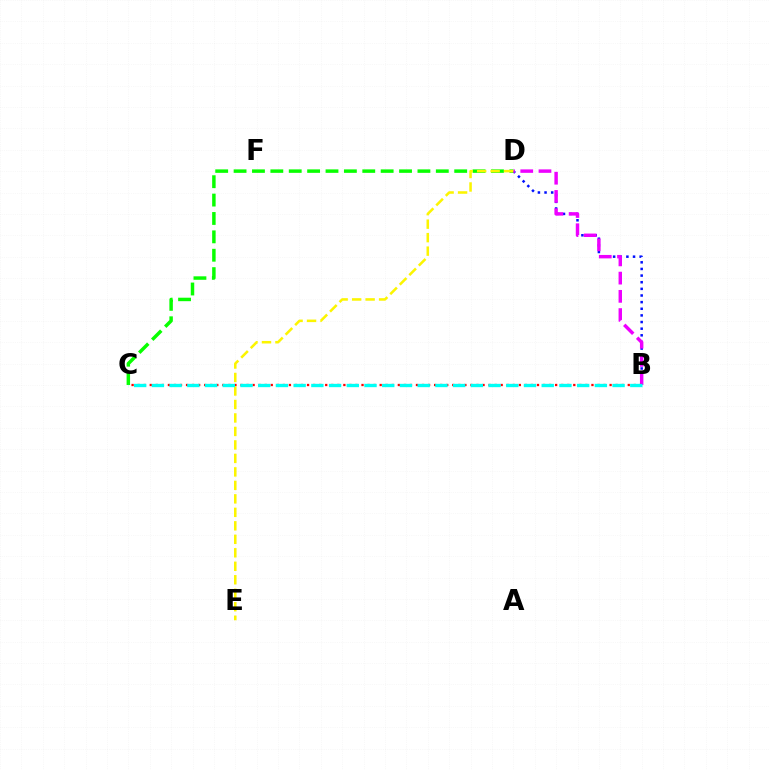{('B', 'D'): [{'color': '#0010ff', 'line_style': 'dotted', 'thickness': 1.8}, {'color': '#ee00ff', 'line_style': 'dashed', 'thickness': 2.48}], ('C', 'D'): [{'color': '#08ff00', 'line_style': 'dashed', 'thickness': 2.5}], ('B', 'C'): [{'color': '#ff0000', 'line_style': 'dotted', 'thickness': 1.64}, {'color': '#00fff6', 'line_style': 'dashed', 'thickness': 2.41}], ('D', 'E'): [{'color': '#fcf500', 'line_style': 'dashed', 'thickness': 1.83}]}